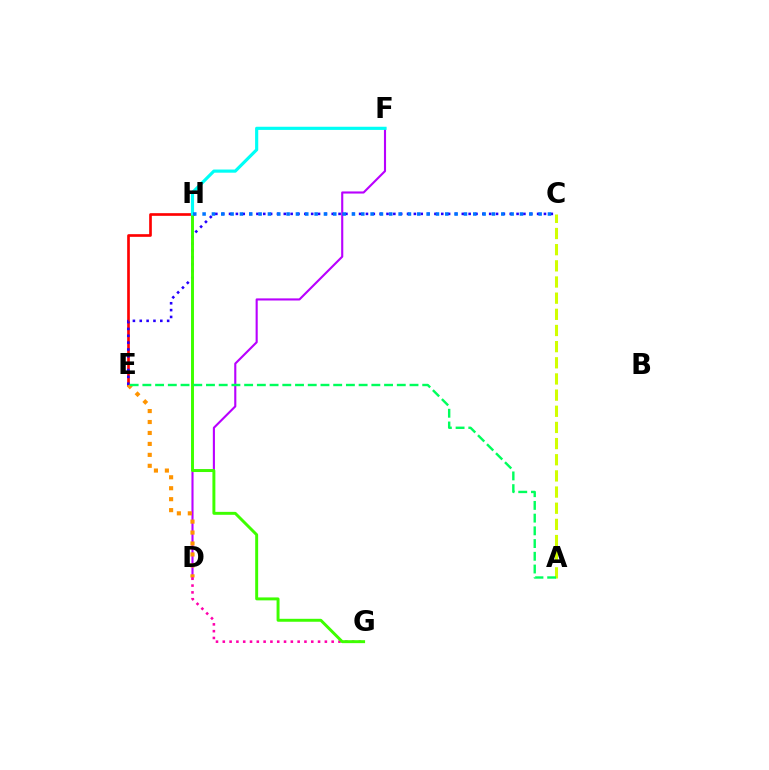{('E', 'H'): [{'color': '#ff0000', 'line_style': 'solid', 'thickness': 1.92}], ('D', 'F'): [{'color': '#b900ff', 'line_style': 'solid', 'thickness': 1.52}], ('D', 'E'): [{'color': '#ff9400', 'line_style': 'dotted', 'thickness': 2.98}], ('D', 'G'): [{'color': '#ff00ac', 'line_style': 'dotted', 'thickness': 1.85}], ('C', 'E'): [{'color': '#2500ff', 'line_style': 'dotted', 'thickness': 1.86}], ('A', 'C'): [{'color': '#d1ff00', 'line_style': 'dashed', 'thickness': 2.2}], ('G', 'H'): [{'color': '#3dff00', 'line_style': 'solid', 'thickness': 2.12}], ('F', 'H'): [{'color': '#00fff6', 'line_style': 'solid', 'thickness': 2.28}], ('C', 'H'): [{'color': '#0074ff', 'line_style': 'dotted', 'thickness': 2.54}], ('A', 'E'): [{'color': '#00ff5c', 'line_style': 'dashed', 'thickness': 1.73}]}